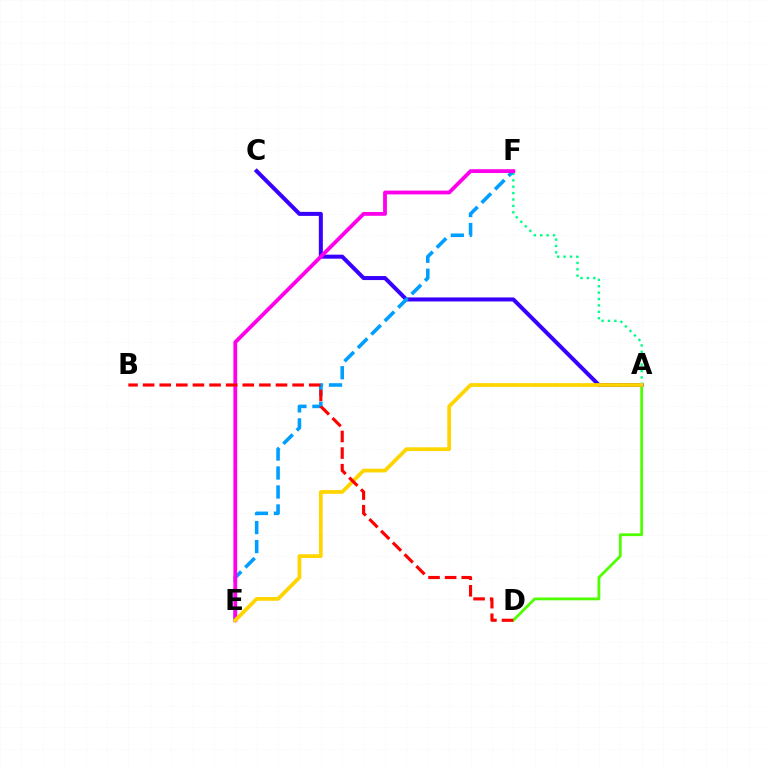{('A', 'D'): [{'color': '#4fff00', 'line_style': 'solid', 'thickness': 2.01}], ('A', 'C'): [{'color': '#3700ff', 'line_style': 'solid', 'thickness': 2.89}], ('A', 'F'): [{'color': '#00ff86', 'line_style': 'dotted', 'thickness': 1.74}], ('E', 'F'): [{'color': '#009eff', 'line_style': 'dashed', 'thickness': 2.58}, {'color': '#ff00ed', 'line_style': 'solid', 'thickness': 2.74}], ('A', 'E'): [{'color': '#ffd500', 'line_style': 'solid', 'thickness': 2.7}], ('B', 'D'): [{'color': '#ff0000', 'line_style': 'dashed', 'thickness': 2.26}]}